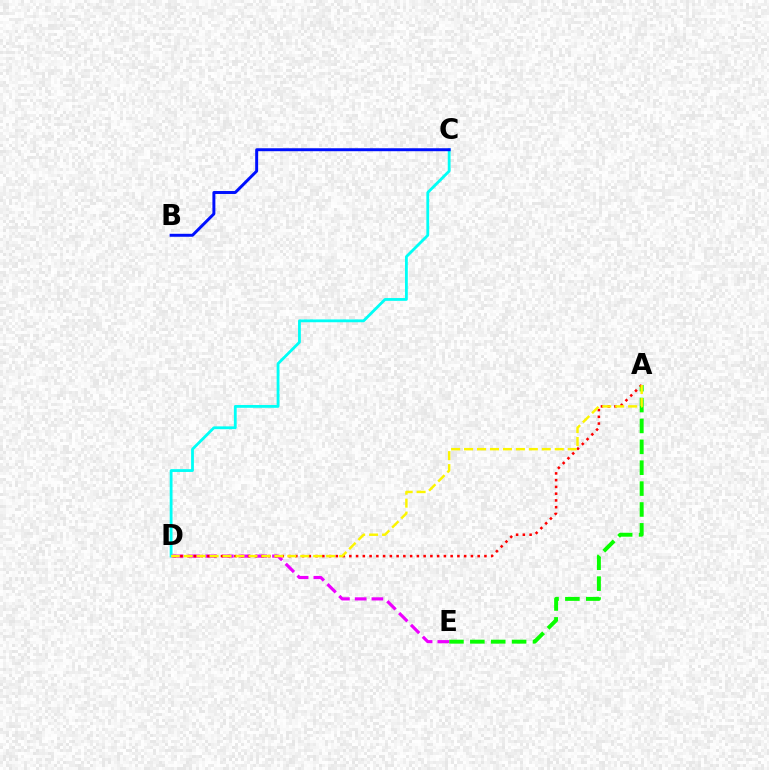{('C', 'D'): [{'color': '#00fff6', 'line_style': 'solid', 'thickness': 2.02}], ('A', 'E'): [{'color': '#08ff00', 'line_style': 'dashed', 'thickness': 2.84}], ('D', 'E'): [{'color': '#ee00ff', 'line_style': 'dashed', 'thickness': 2.27}], ('A', 'D'): [{'color': '#ff0000', 'line_style': 'dotted', 'thickness': 1.84}, {'color': '#fcf500', 'line_style': 'dashed', 'thickness': 1.76}], ('B', 'C'): [{'color': '#0010ff', 'line_style': 'solid', 'thickness': 2.13}]}